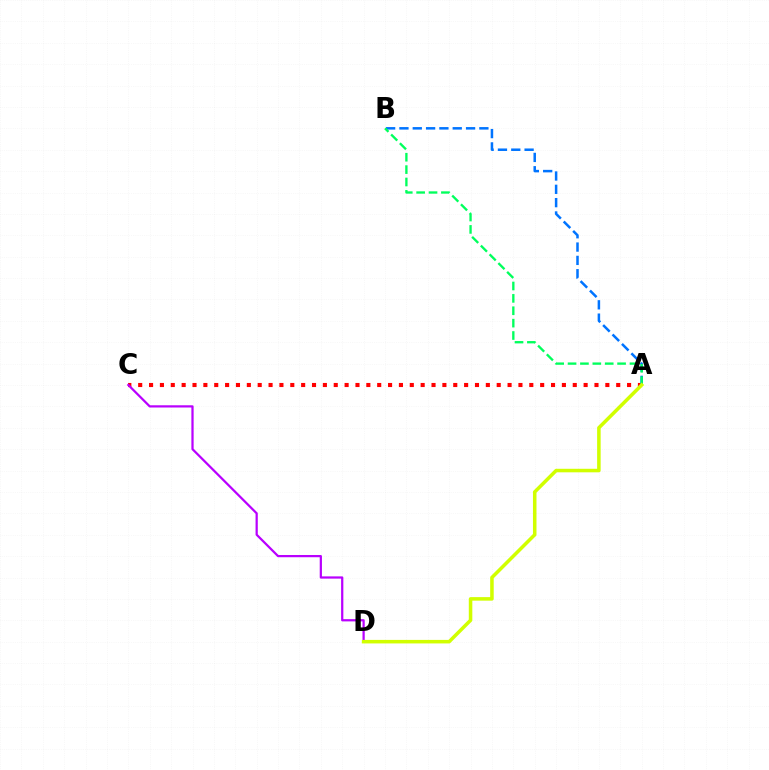{('A', 'C'): [{'color': '#ff0000', 'line_style': 'dotted', 'thickness': 2.95}], ('A', 'B'): [{'color': '#0074ff', 'line_style': 'dashed', 'thickness': 1.81}, {'color': '#00ff5c', 'line_style': 'dashed', 'thickness': 1.68}], ('C', 'D'): [{'color': '#b900ff', 'line_style': 'solid', 'thickness': 1.61}], ('A', 'D'): [{'color': '#d1ff00', 'line_style': 'solid', 'thickness': 2.54}]}